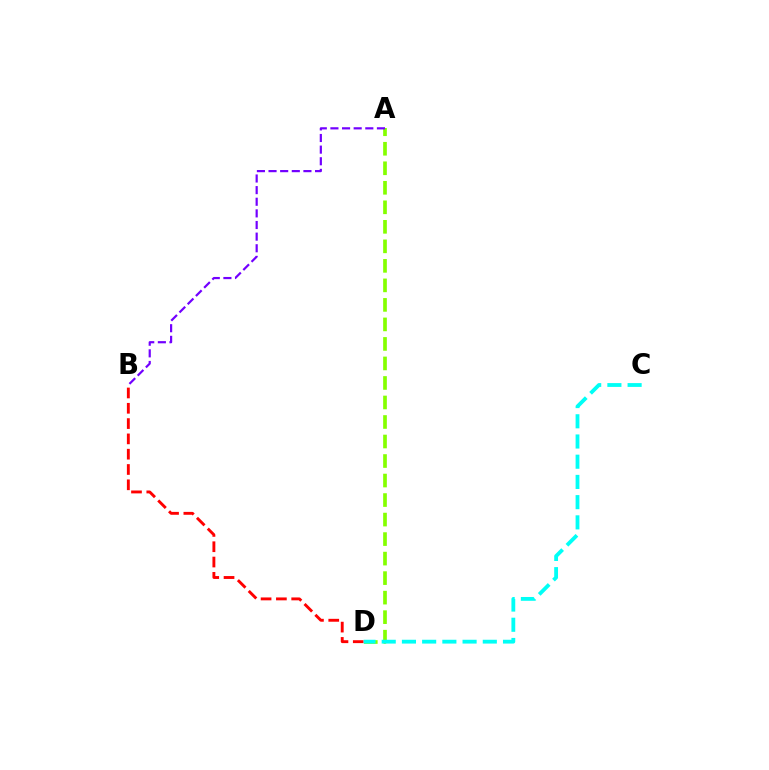{('A', 'D'): [{'color': '#84ff00', 'line_style': 'dashed', 'thickness': 2.65}], ('A', 'B'): [{'color': '#7200ff', 'line_style': 'dashed', 'thickness': 1.58}], ('B', 'D'): [{'color': '#ff0000', 'line_style': 'dashed', 'thickness': 2.08}], ('C', 'D'): [{'color': '#00fff6', 'line_style': 'dashed', 'thickness': 2.75}]}